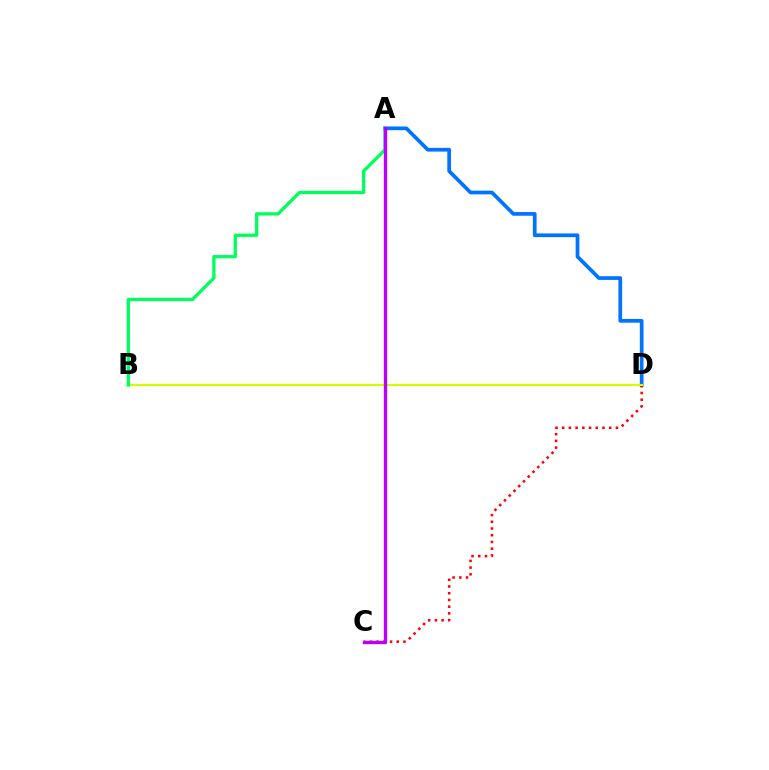{('A', 'D'): [{'color': '#0074ff', 'line_style': 'solid', 'thickness': 2.68}], ('C', 'D'): [{'color': '#ff0000', 'line_style': 'dotted', 'thickness': 1.83}], ('B', 'D'): [{'color': '#d1ff00', 'line_style': 'solid', 'thickness': 1.55}], ('A', 'B'): [{'color': '#00ff5c', 'line_style': 'solid', 'thickness': 2.37}], ('A', 'C'): [{'color': '#b900ff', 'line_style': 'solid', 'thickness': 2.41}]}